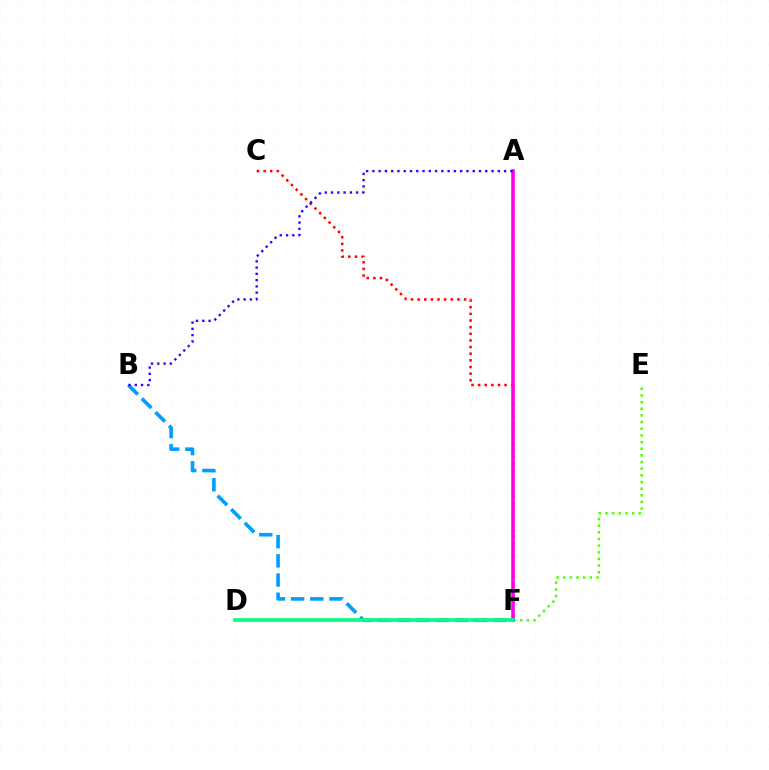{('C', 'F'): [{'color': '#ff0000', 'line_style': 'dotted', 'thickness': 1.8}], ('E', 'F'): [{'color': '#4fff00', 'line_style': 'dotted', 'thickness': 1.81}], ('D', 'F'): [{'color': '#ffd500', 'line_style': 'solid', 'thickness': 1.73}, {'color': '#00ff86', 'line_style': 'solid', 'thickness': 2.58}], ('A', 'F'): [{'color': '#ff00ed', 'line_style': 'solid', 'thickness': 2.59}], ('B', 'F'): [{'color': '#009eff', 'line_style': 'dashed', 'thickness': 2.61}], ('A', 'B'): [{'color': '#3700ff', 'line_style': 'dotted', 'thickness': 1.7}]}